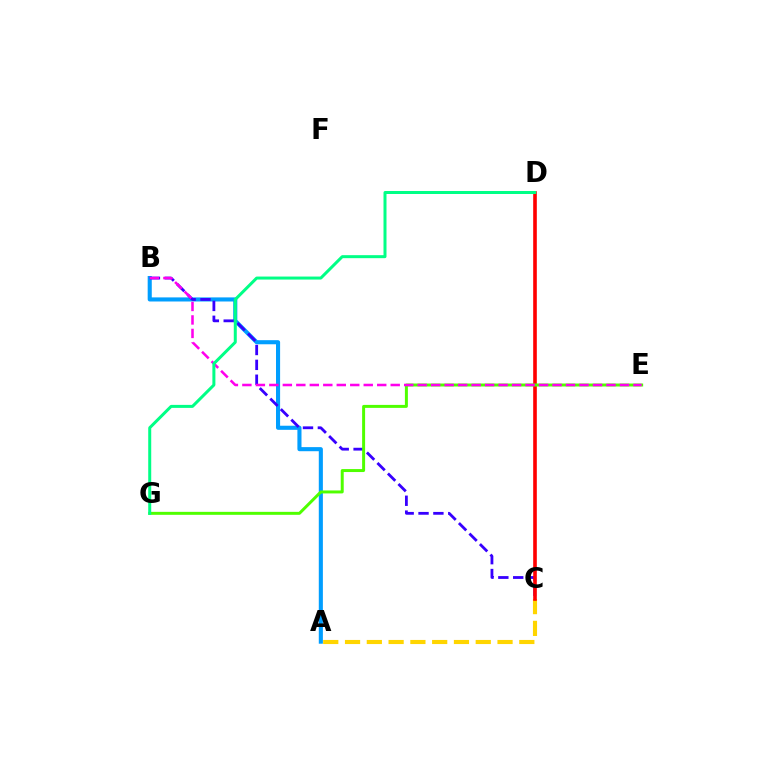{('A', 'B'): [{'color': '#009eff', 'line_style': 'solid', 'thickness': 2.95}], ('B', 'C'): [{'color': '#3700ff', 'line_style': 'dashed', 'thickness': 2.02}], ('A', 'C'): [{'color': '#ffd500', 'line_style': 'dashed', 'thickness': 2.96}], ('C', 'D'): [{'color': '#ff0000', 'line_style': 'solid', 'thickness': 2.61}], ('E', 'G'): [{'color': '#4fff00', 'line_style': 'solid', 'thickness': 2.14}], ('B', 'E'): [{'color': '#ff00ed', 'line_style': 'dashed', 'thickness': 1.83}], ('D', 'G'): [{'color': '#00ff86', 'line_style': 'solid', 'thickness': 2.16}]}